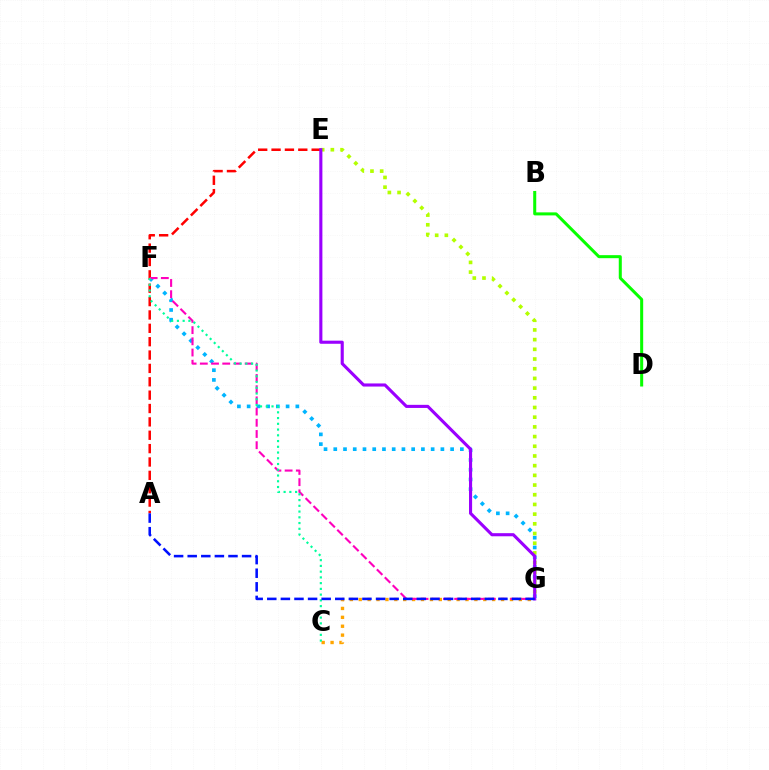{('F', 'G'): [{'color': '#00b5ff', 'line_style': 'dotted', 'thickness': 2.65}, {'color': '#ff00bd', 'line_style': 'dashed', 'thickness': 1.52}], ('C', 'G'): [{'color': '#ffa500', 'line_style': 'dotted', 'thickness': 2.42}], ('A', 'E'): [{'color': '#ff0000', 'line_style': 'dashed', 'thickness': 1.82}], ('E', 'G'): [{'color': '#b3ff00', 'line_style': 'dotted', 'thickness': 2.63}, {'color': '#9b00ff', 'line_style': 'solid', 'thickness': 2.24}], ('C', 'F'): [{'color': '#00ff9d', 'line_style': 'dotted', 'thickness': 1.56}], ('B', 'D'): [{'color': '#08ff00', 'line_style': 'solid', 'thickness': 2.18}], ('A', 'G'): [{'color': '#0010ff', 'line_style': 'dashed', 'thickness': 1.85}]}